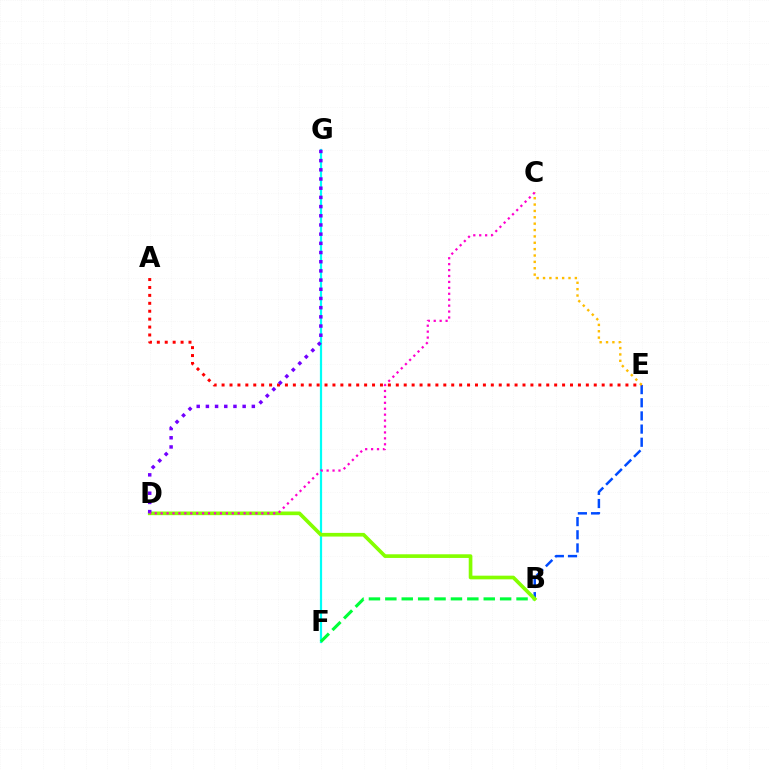{('F', 'G'): [{'color': '#00fff6', 'line_style': 'solid', 'thickness': 1.6}], ('B', 'F'): [{'color': '#00ff39', 'line_style': 'dashed', 'thickness': 2.23}], ('B', 'E'): [{'color': '#004bff', 'line_style': 'dashed', 'thickness': 1.79}], ('A', 'E'): [{'color': '#ff0000', 'line_style': 'dotted', 'thickness': 2.15}], ('B', 'D'): [{'color': '#84ff00', 'line_style': 'solid', 'thickness': 2.64}], ('C', 'E'): [{'color': '#ffbd00', 'line_style': 'dotted', 'thickness': 1.73}], ('D', 'G'): [{'color': '#7200ff', 'line_style': 'dotted', 'thickness': 2.5}], ('C', 'D'): [{'color': '#ff00cf', 'line_style': 'dotted', 'thickness': 1.61}]}